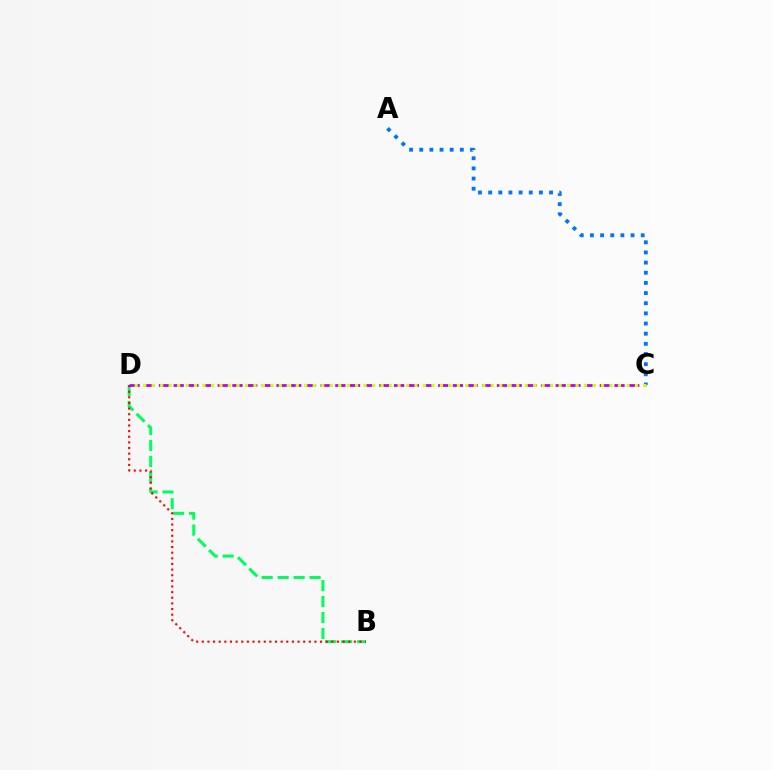{('B', 'D'): [{'color': '#00ff5c', 'line_style': 'dashed', 'thickness': 2.17}, {'color': '#ff0000', 'line_style': 'dotted', 'thickness': 1.53}], ('C', 'D'): [{'color': '#b900ff', 'line_style': 'dashed', 'thickness': 2.0}, {'color': '#d1ff00', 'line_style': 'dotted', 'thickness': 2.3}], ('A', 'C'): [{'color': '#0074ff', 'line_style': 'dotted', 'thickness': 2.76}]}